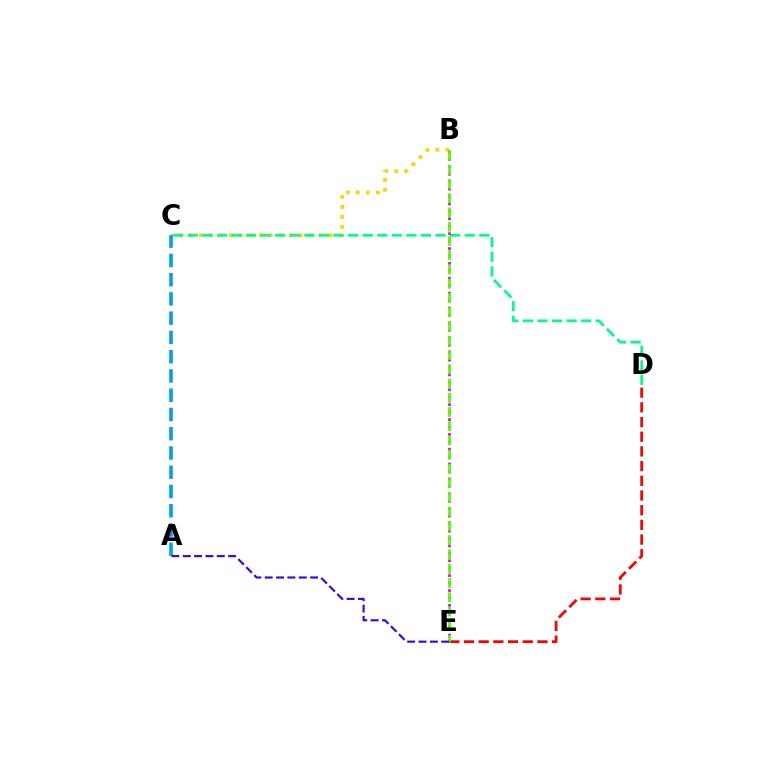{('D', 'E'): [{'color': '#ff0000', 'line_style': 'dashed', 'thickness': 2.0}], ('B', 'C'): [{'color': '#ffd500', 'line_style': 'dotted', 'thickness': 2.71}], ('C', 'D'): [{'color': '#00ff86', 'line_style': 'dashed', 'thickness': 1.98}], ('A', 'C'): [{'color': '#009eff', 'line_style': 'dashed', 'thickness': 2.62}], ('B', 'E'): [{'color': '#ff00ed', 'line_style': 'dotted', 'thickness': 2.02}, {'color': '#4fff00', 'line_style': 'dashed', 'thickness': 1.94}], ('A', 'E'): [{'color': '#3700ff', 'line_style': 'dashed', 'thickness': 1.54}]}